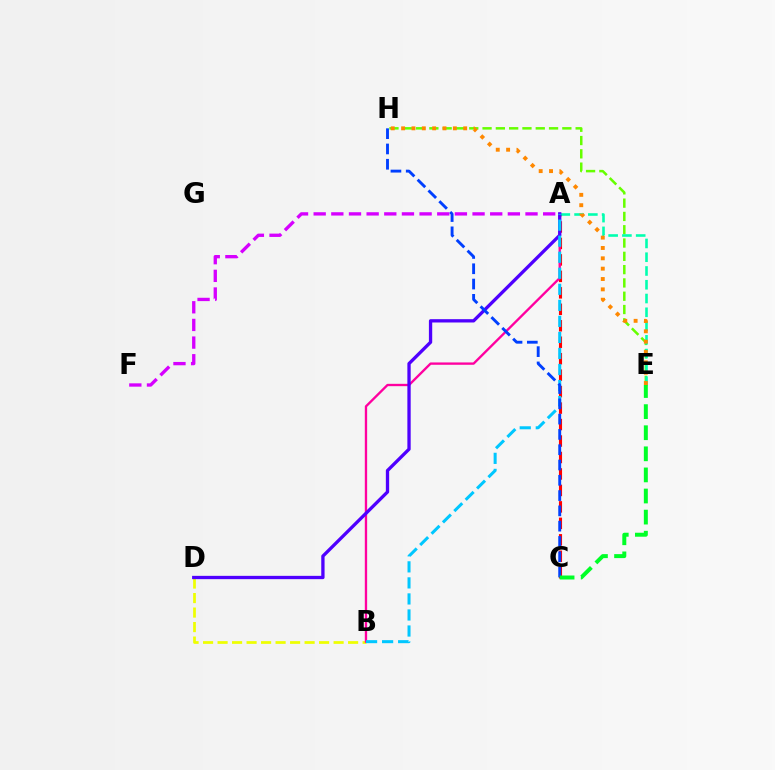{('B', 'D'): [{'color': '#eeff00', 'line_style': 'dashed', 'thickness': 1.97}], ('E', 'H'): [{'color': '#66ff00', 'line_style': 'dashed', 'thickness': 1.81}, {'color': '#ff8800', 'line_style': 'dotted', 'thickness': 2.81}], ('A', 'C'): [{'color': '#ff0000', 'line_style': 'dashed', 'thickness': 2.24}], ('A', 'B'): [{'color': '#ff00a0', 'line_style': 'solid', 'thickness': 1.68}, {'color': '#00c7ff', 'line_style': 'dashed', 'thickness': 2.18}], ('A', 'E'): [{'color': '#00ffaf', 'line_style': 'dashed', 'thickness': 1.87}], ('A', 'D'): [{'color': '#4f00ff', 'line_style': 'solid', 'thickness': 2.38}], ('C', 'H'): [{'color': '#003fff', 'line_style': 'dashed', 'thickness': 2.08}], ('C', 'E'): [{'color': '#00ff27', 'line_style': 'dashed', 'thickness': 2.87}], ('A', 'F'): [{'color': '#d600ff', 'line_style': 'dashed', 'thickness': 2.4}]}